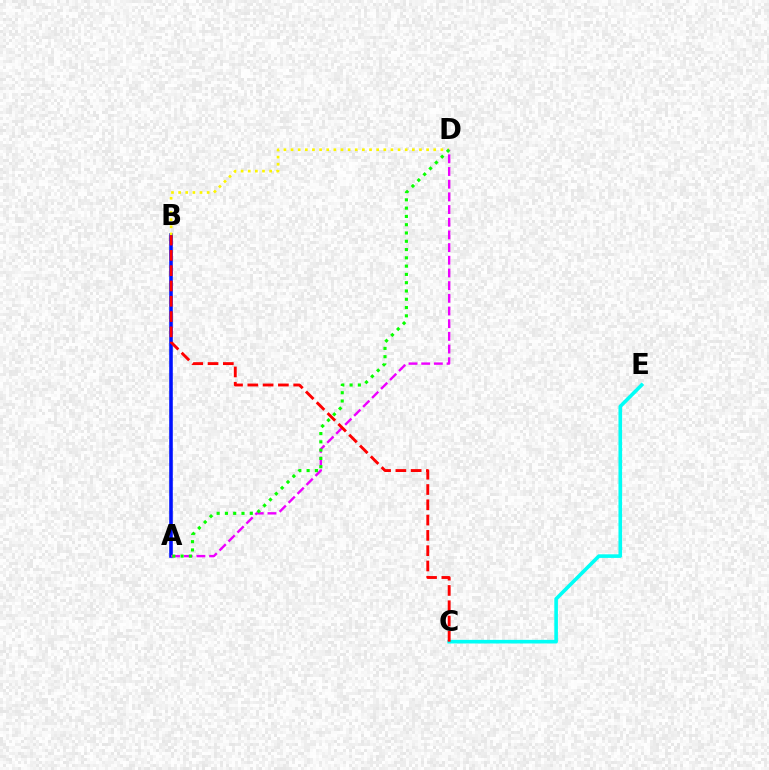{('C', 'E'): [{'color': '#00fff6', 'line_style': 'solid', 'thickness': 2.6}], ('A', 'B'): [{'color': '#0010ff', 'line_style': 'solid', 'thickness': 2.58}], ('B', 'D'): [{'color': '#fcf500', 'line_style': 'dotted', 'thickness': 1.94}], ('A', 'D'): [{'color': '#ee00ff', 'line_style': 'dashed', 'thickness': 1.72}, {'color': '#08ff00', 'line_style': 'dotted', 'thickness': 2.25}], ('B', 'C'): [{'color': '#ff0000', 'line_style': 'dashed', 'thickness': 2.08}]}